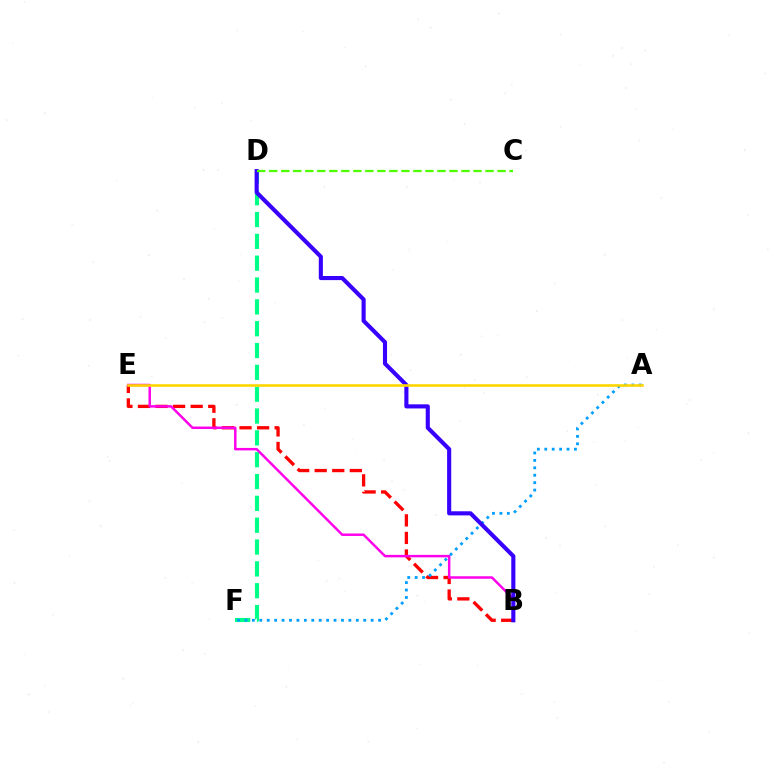{('B', 'E'): [{'color': '#ff0000', 'line_style': 'dashed', 'thickness': 2.39}, {'color': '#ff00ed', 'line_style': 'solid', 'thickness': 1.78}], ('D', 'F'): [{'color': '#00ff86', 'line_style': 'dashed', 'thickness': 2.97}], ('A', 'F'): [{'color': '#009eff', 'line_style': 'dotted', 'thickness': 2.02}], ('B', 'D'): [{'color': '#3700ff', 'line_style': 'solid', 'thickness': 2.95}], ('A', 'E'): [{'color': '#ffd500', 'line_style': 'solid', 'thickness': 1.88}], ('C', 'D'): [{'color': '#4fff00', 'line_style': 'dashed', 'thickness': 1.63}]}